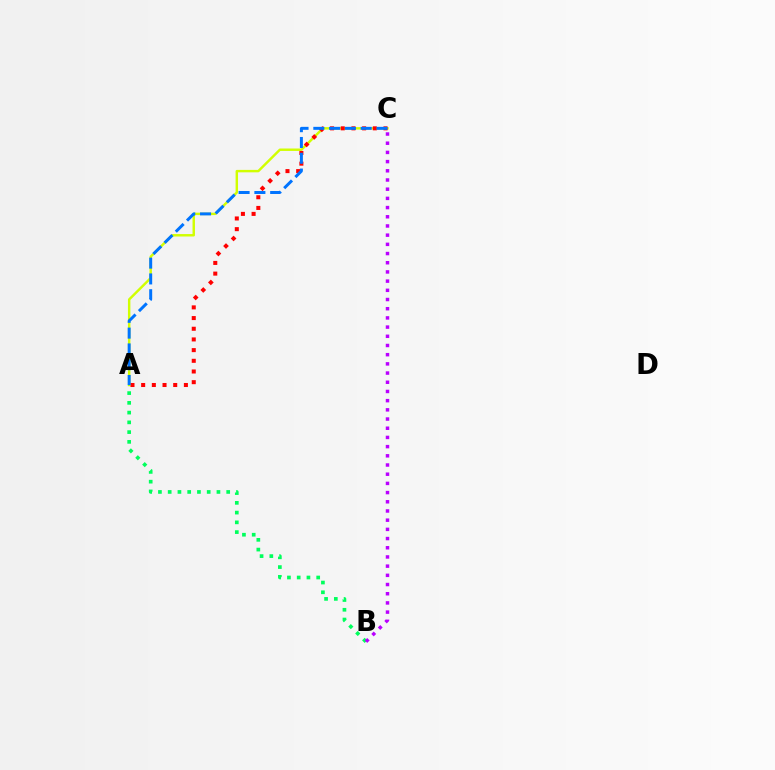{('A', 'C'): [{'color': '#d1ff00', 'line_style': 'solid', 'thickness': 1.76}, {'color': '#ff0000', 'line_style': 'dotted', 'thickness': 2.9}, {'color': '#0074ff', 'line_style': 'dashed', 'thickness': 2.15}], ('A', 'B'): [{'color': '#00ff5c', 'line_style': 'dotted', 'thickness': 2.65}], ('B', 'C'): [{'color': '#b900ff', 'line_style': 'dotted', 'thickness': 2.5}]}